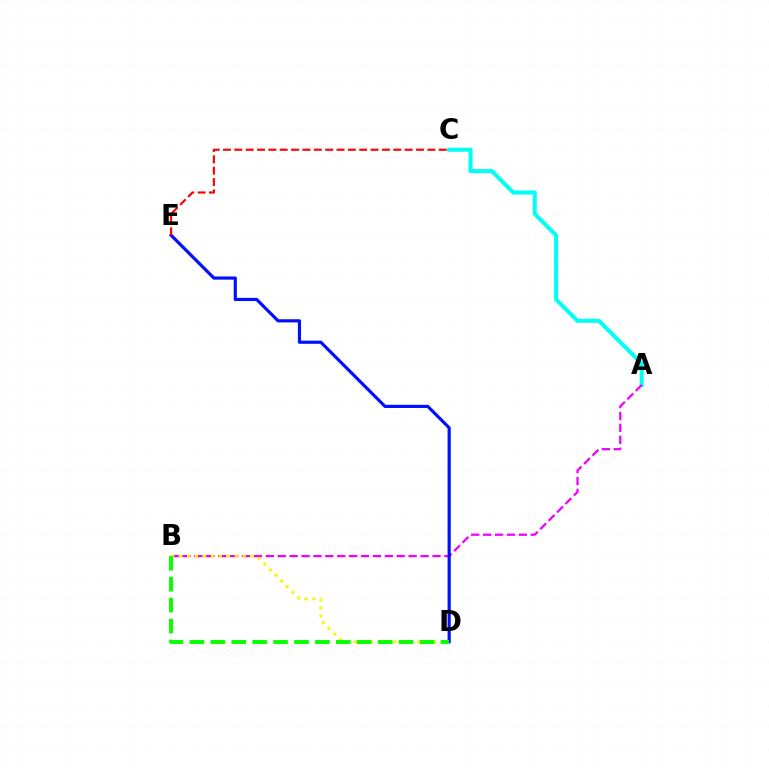{('A', 'C'): [{'color': '#00fff6', 'line_style': 'solid', 'thickness': 2.91}], ('A', 'B'): [{'color': '#ee00ff', 'line_style': 'dashed', 'thickness': 1.62}], ('B', 'D'): [{'color': '#fcf500', 'line_style': 'dotted', 'thickness': 2.16}, {'color': '#08ff00', 'line_style': 'dashed', 'thickness': 2.84}], ('D', 'E'): [{'color': '#0010ff', 'line_style': 'solid', 'thickness': 2.29}], ('C', 'E'): [{'color': '#ff0000', 'line_style': 'dashed', 'thickness': 1.54}]}